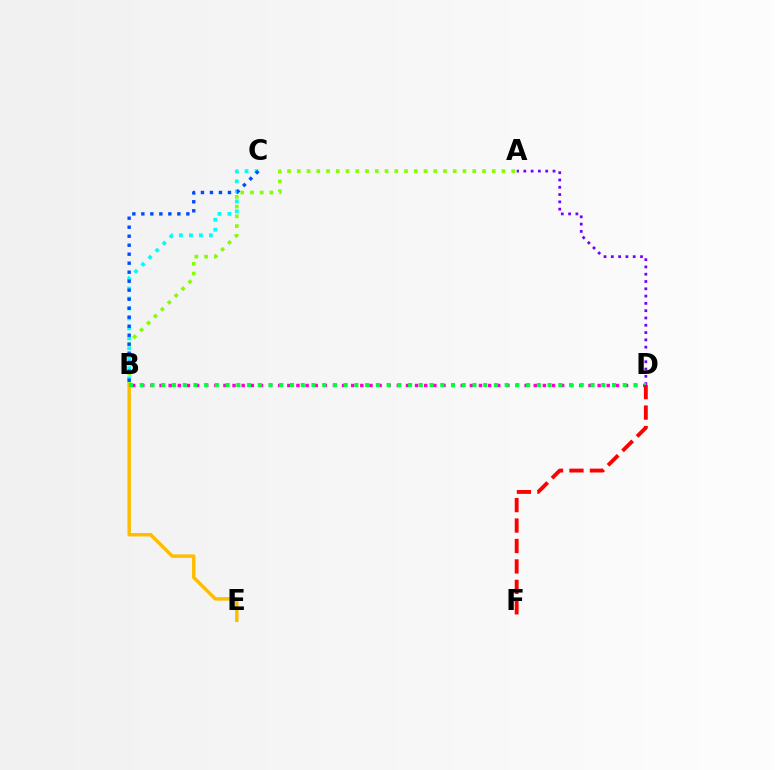{('B', 'C'): [{'color': '#00fff6', 'line_style': 'dotted', 'thickness': 2.71}, {'color': '#004bff', 'line_style': 'dotted', 'thickness': 2.45}], ('A', 'D'): [{'color': '#7200ff', 'line_style': 'dotted', 'thickness': 1.98}], ('B', 'D'): [{'color': '#ff00cf', 'line_style': 'dotted', 'thickness': 2.48}, {'color': '#00ff39', 'line_style': 'dotted', 'thickness': 2.92}], ('A', 'B'): [{'color': '#84ff00', 'line_style': 'dotted', 'thickness': 2.65}], ('B', 'E'): [{'color': '#ffbd00', 'line_style': 'solid', 'thickness': 2.48}], ('D', 'F'): [{'color': '#ff0000', 'line_style': 'dashed', 'thickness': 2.78}]}